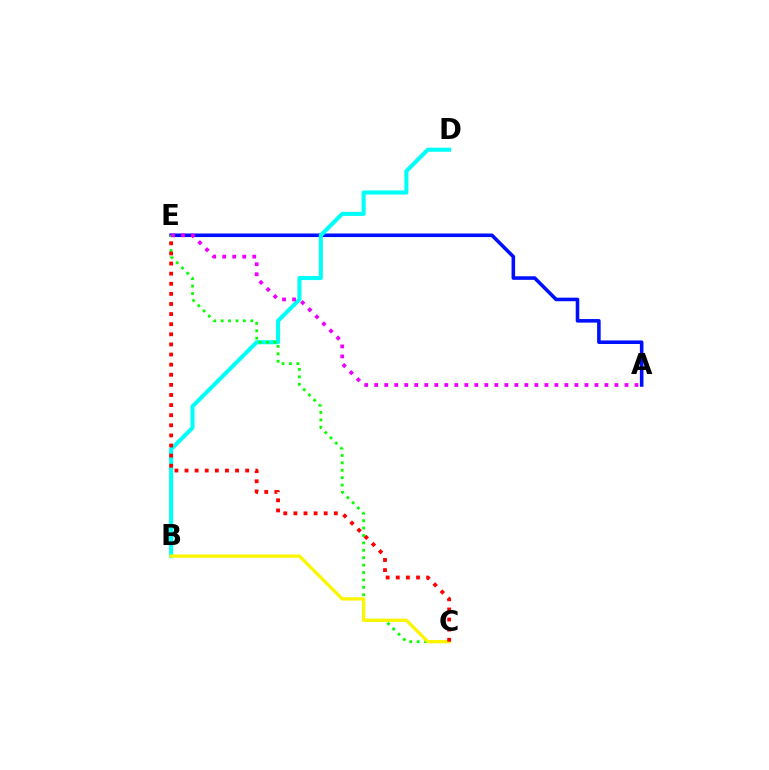{('A', 'E'): [{'color': '#0010ff', 'line_style': 'solid', 'thickness': 2.57}, {'color': '#ee00ff', 'line_style': 'dotted', 'thickness': 2.72}], ('B', 'D'): [{'color': '#00fff6', 'line_style': 'solid', 'thickness': 2.93}], ('C', 'E'): [{'color': '#08ff00', 'line_style': 'dotted', 'thickness': 2.01}, {'color': '#ff0000', 'line_style': 'dotted', 'thickness': 2.75}], ('B', 'C'): [{'color': '#fcf500', 'line_style': 'solid', 'thickness': 2.37}]}